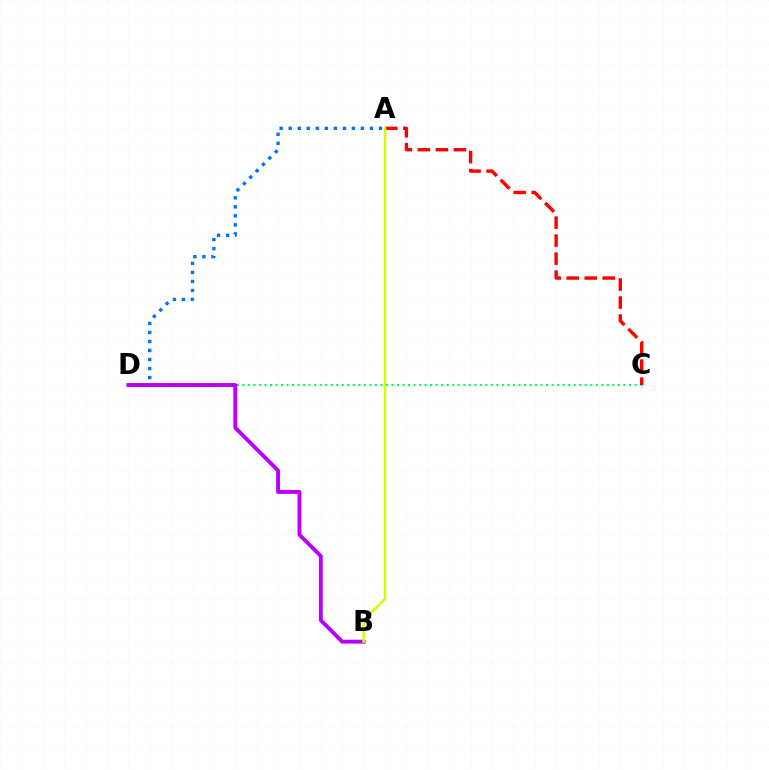{('A', 'D'): [{'color': '#0074ff', 'line_style': 'dotted', 'thickness': 2.45}], ('C', 'D'): [{'color': '#00ff5c', 'line_style': 'dotted', 'thickness': 1.5}], ('B', 'D'): [{'color': '#b900ff', 'line_style': 'solid', 'thickness': 2.8}], ('A', 'C'): [{'color': '#ff0000', 'line_style': 'dashed', 'thickness': 2.45}], ('A', 'B'): [{'color': '#d1ff00', 'line_style': 'solid', 'thickness': 1.78}]}